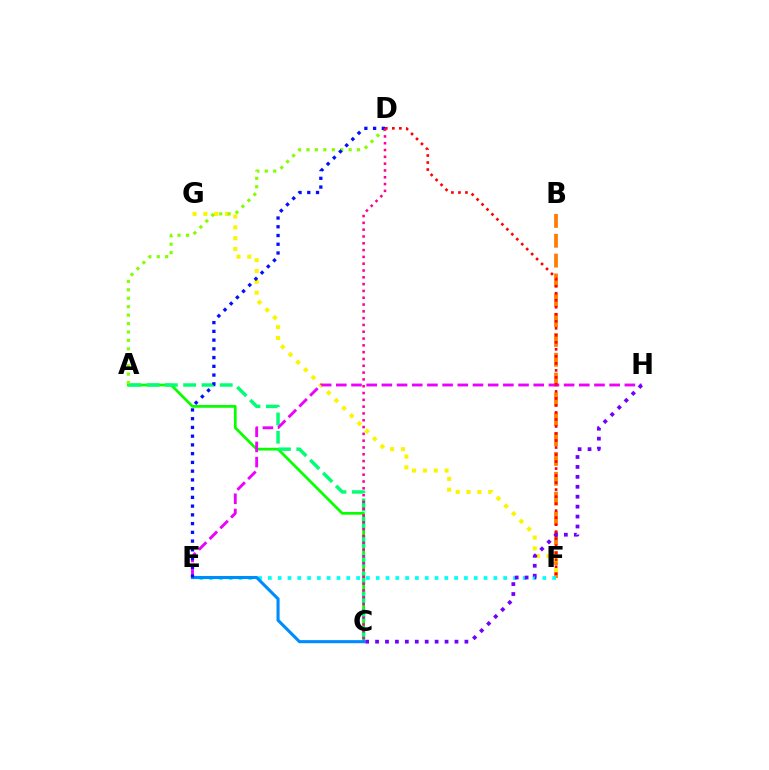{('B', 'F'): [{'color': '#ff7c00', 'line_style': 'dashed', 'thickness': 2.69}], ('A', 'C'): [{'color': '#08ff00', 'line_style': 'solid', 'thickness': 1.98}, {'color': '#00ff74', 'line_style': 'dashed', 'thickness': 2.49}], ('F', 'G'): [{'color': '#fcf500', 'line_style': 'dotted', 'thickness': 2.94}], ('E', 'F'): [{'color': '#00fff6', 'line_style': 'dotted', 'thickness': 2.66}], ('A', 'D'): [{'color': '#84ff00', 'line_style': 'dotted', 'thickness': 2.29}], ('E', 'H'): [{'color': '#ee00ff', 'line_style': 'dashed', 'thickness': 2.06}], ('C', 'H'): [{'color': '#7200ff', 'line_style': 'dotted', 'thickness': 2.7}], ('C', 'E'): [{'color': '#008cff', 'line_style': 'solid', 'thickness': 2.23}], ('D', 'E'): [{'color': '#0010ff', 'line_style': 'dotted', 'thickness': 2.38}], ('D', 'F'): [{'color': '#ff0000', 'line_style': 'dotted', 'thickness': 1.91}], ('C', 'D'): [{'color': '#ff0094', 'line_style': 'dotted', 'thickness': 1.85}]}